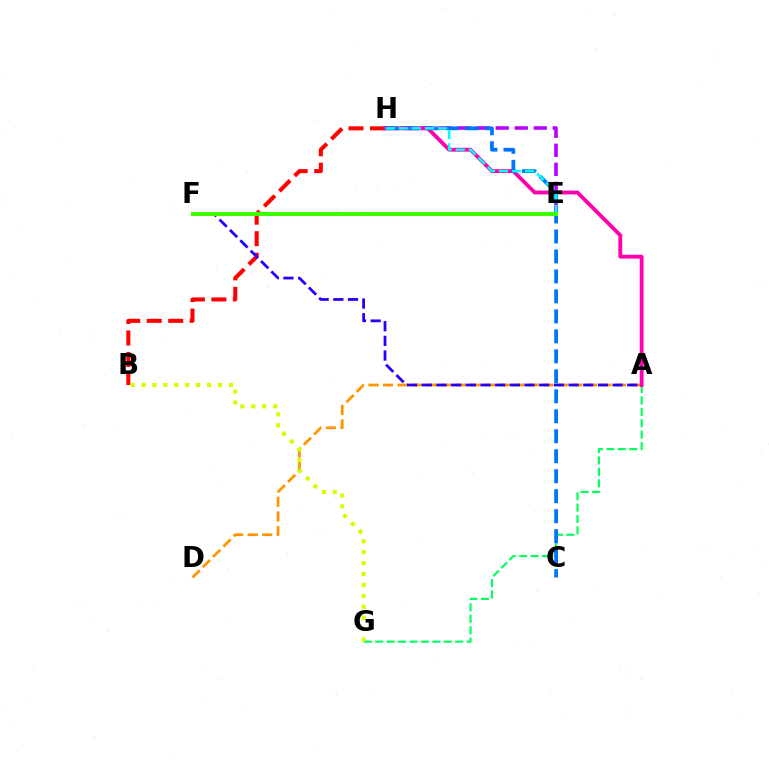{('E', 'H'): [{'color': '#b900ff', 'line_style': 'dashed', 'thickness': 2.58}, {'color': '#00fff6', 'line_style': 'dashed', 'thickness': 1.77}], ('A', 'D'): [{'color': '#ff9400', 'line_style': 'dashed', 'thickness': 1.98}], ('A', 'G'): [{'color': '#00ff5c', 'line_style': 'dashed', 'thickness': 1.55}], ('B', 'H'): [{'color': '#ff0000', 'line_style': 'dashed', 'thickness': 2.92}], ('B', 'G'): [{'color': '#d1ff00', 'line_style': 'dotted', 'thickness': 2.97}], ('A', 'H'): [{'color': '#ff00ac', 'line_style': 'solid', 'thickness': 2.76}], ('A', 'F'): [{'color': '#2500ff', 'line_style': 'dashed', 'thickness': 1.99}], ('C', 'H'): [{'color': '#0074ff', 'line_style': 'dashed', 'thickness': 2.71}], ('E', 'F'): [{'color': '#3dff00', 'line_style': 'solid', 'thickness': 2.94}]}